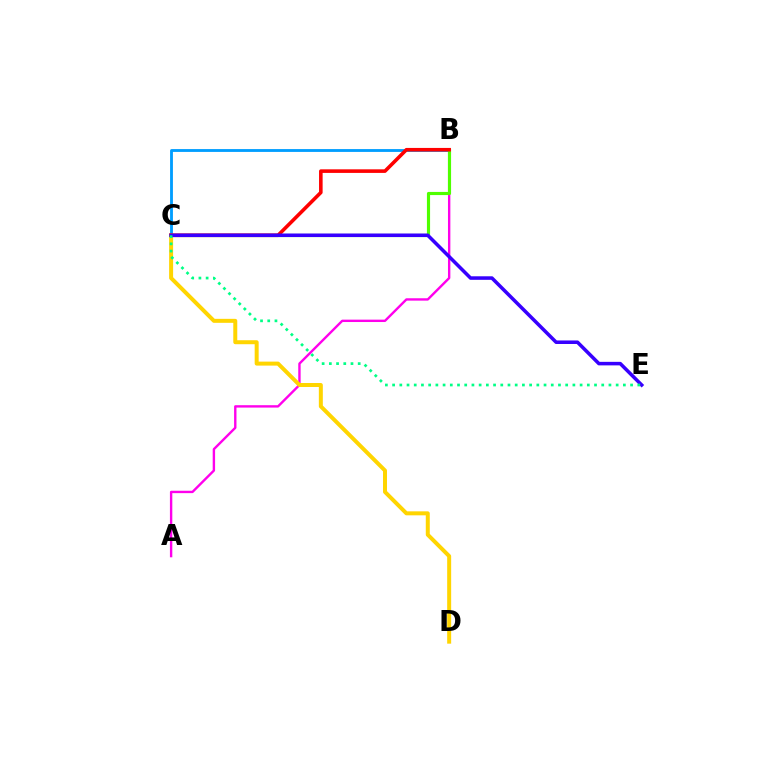{('B', 'C'): [{'color': '#009eff', 'line_style': 'solid', 'thickness': 2.04}, {'color': '#4fff00', 'line_style': 'solid', 'thickness': 2.27}, {'color': '#ff0000', 'line_style': 'solid', 'thickness': 2.58}], ('A', 'B'): [{'color': '#ff00ed', 'line_style': 'solid', 'thickness': 1.72}], ('C', 'D'): [{'color': '#ffd500', 'line_style': 'solid', 'thickness': 2.87}], ('C', 'E'): [{'color': '#3700ff', 'line_style': 'solid', 'thickness': 2.55}, {'color': '#00ff86', 'line_style': 'dotted', 'thickness': 1.96}]}